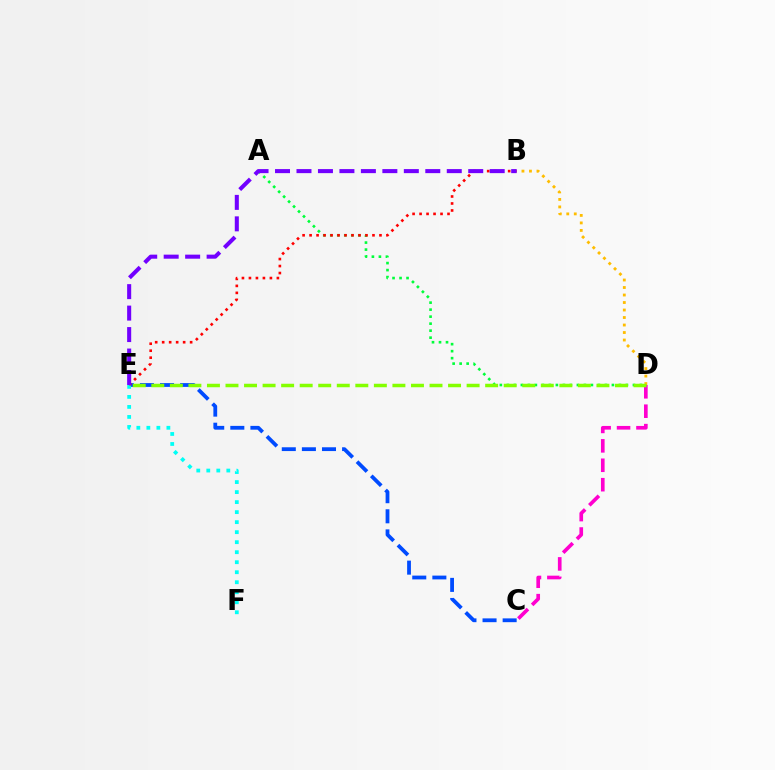{('C', 'D'): [{'color': '#ff00cf', 'line_style': 'dashed', 'thickness': 2.64}], ('B', 'D'): [{'color': '#ffbd00', 'line_style': 'dotted', 'thickness': 2.04}], ('C', 'E'): [{'color': '#004bff', 'line_style': 'dashed', 'thickness': 2.73}], ('E', 'F'): [{'color': '#00fff6', 'line_style': 'dotted', 'thickness': 2.72}], ('A', 'D'): [{'color': '#00ff39', 'line_style': 'dotted', 'thickness': 1.9}], ('B', 'E'): [{'color': '#ff0000', 'line_style': 'dotted', 'thickness': 1.9}, {'color': '#7200ff', 'line_style': 'dashed', 'thickness': 2.92}], ('D', 'E'): [{'color': '#84ff00', 'line_style': 'dashed', 'thickness': 2.52}]}